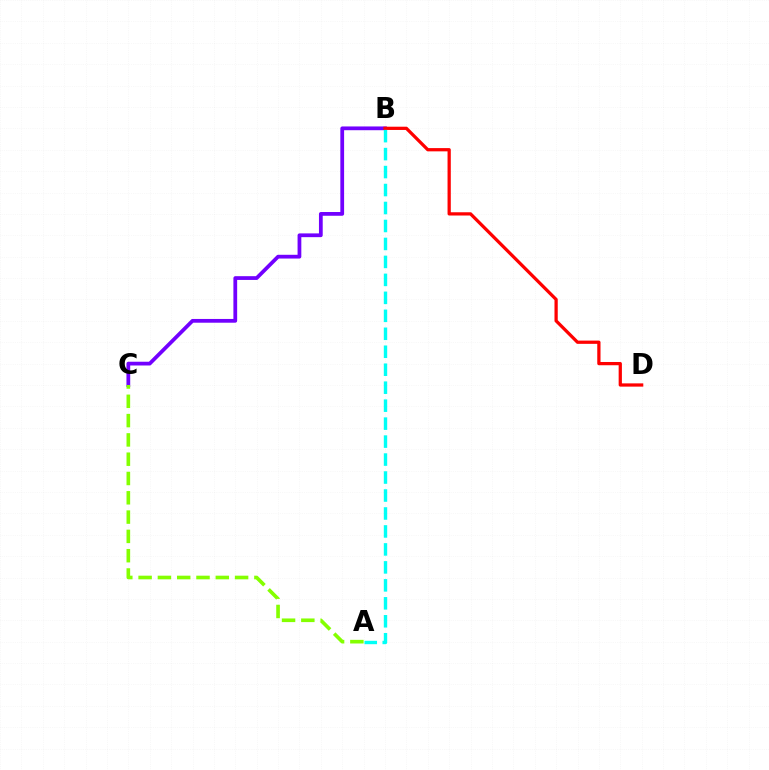{('B', 'C'): [{'color': '#7200ff', 'line_style': 'solid', 'thickness': 2.71}], ('B', 'D'): [{'color': '#ff0000', 'line_style': 'solid', 'thickness': 2.34}], ('A', 'B'): [{'color': '#00fff6', 'line_style': 'dashed', 'thickness': 2.44}], ('A', 'C'): [{'color': '#84ff00', 'line_style': 'dashed', 'thickness': 2.62}]}